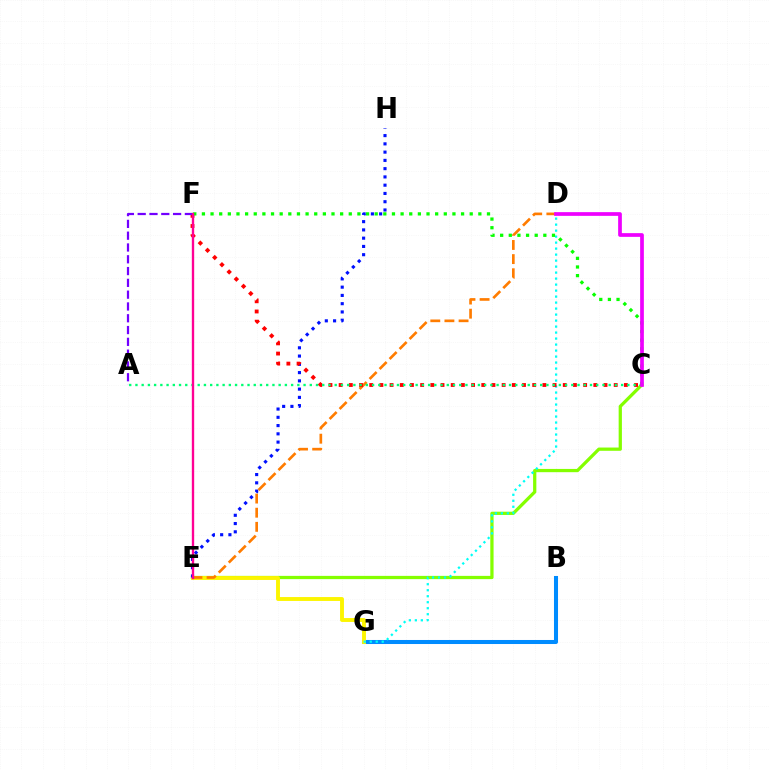{('C', 'E'): [{'color': '#84ff00', 'line_style': 'solid', 'thickness': 2.34}], ('B', 'G'): [{'color': '#008cff', 'line_style': 'solid', 'thickness': 2.91}], ('E', 'G'): [{'color': '#fcf500', 'line_style': 'solid', 'thickness': 2.8}], ('E', 'H'): [{'color': '#0010ff', 'line_style': 'dotted', 'thickness': 2.25}], ('D', 'E'): [{'color': '#ff7c00', 'line_style': 'dashed', 'thickness': 1.92}], ('D', 'G'): [{'color': '#00fff6', 'line_style': 'dotted', 'thickness': 1.63}], ('C', 'F'): [{'color': '#ff0000', 'line_style': 'dotted', 'thickness': 2.77}, {'color': '#08ff00', 'line_style': 'dotted', 'thickness': 2.35}], ('A', 'C'): [{'color': '#00ff74', 'line_style': 'dotted', 'thickness': 1.69}], ('A', 'F'): [{'color': '#7200ff', 'line_style': 'dashed', 'thickness': 1.6}], ('E', 'F'): [{'color': '#ff0094', 'line_style': 'solid', 'thickness': 1.69}], ('C', 'D'): [{'color': '#ee00ff', 'line_style': 'solid', 'thickness': 2.67}]}